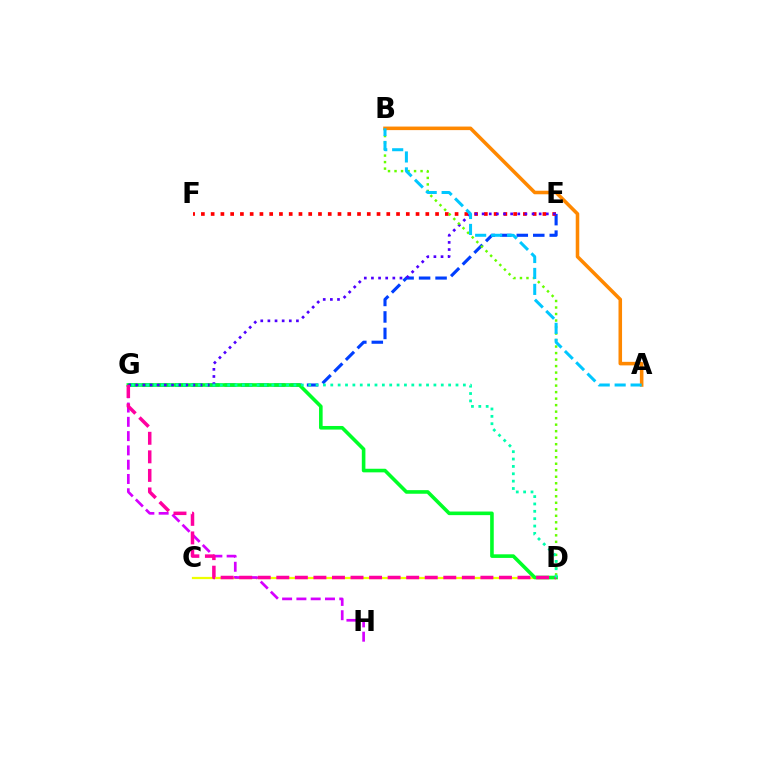{('C', 'D'): [{'color': '#eeff00', 'line_style': 'solid', 'thickness': 1.61}], ('G', 'H'): [{'color': '#d600ff', 'line_style': 'dashed', 'thickness': 1.94}], ('E', 'G'): [{'color': '#003fff', 'line_style': 'dashed', 'thickness': 2.24}, {'color': '#4f00ff', 'line_style': 'dotted', 'thickness': 1.94}], ('D', 'G'): [{'color': '#00ff27', 'line_style': 'solid', 'thickness': 2.59}, {'color': '#ff00a0', 'line_style': 'dashed', 'thickness': 2.52}, {'color': '#00ffaf', 'line_style': 'dotted', 'thickness': 2.0}], ('E', 'F'): [{'color': '#ff0000', 'line_style': 'dotted', 'thickness': 2.65}], ('B', 'D'): [{'color': '#66ff00', 'line_style': 'dotted', 'thickness': 1.77}], ('A', 'B'): [{'color': '#ff8800', 'line_style': 'solid', 'thickness': 2.56}, {'color': '#00c7ff', 'line_style': 'dashed', 'thickness': 2.17}]}